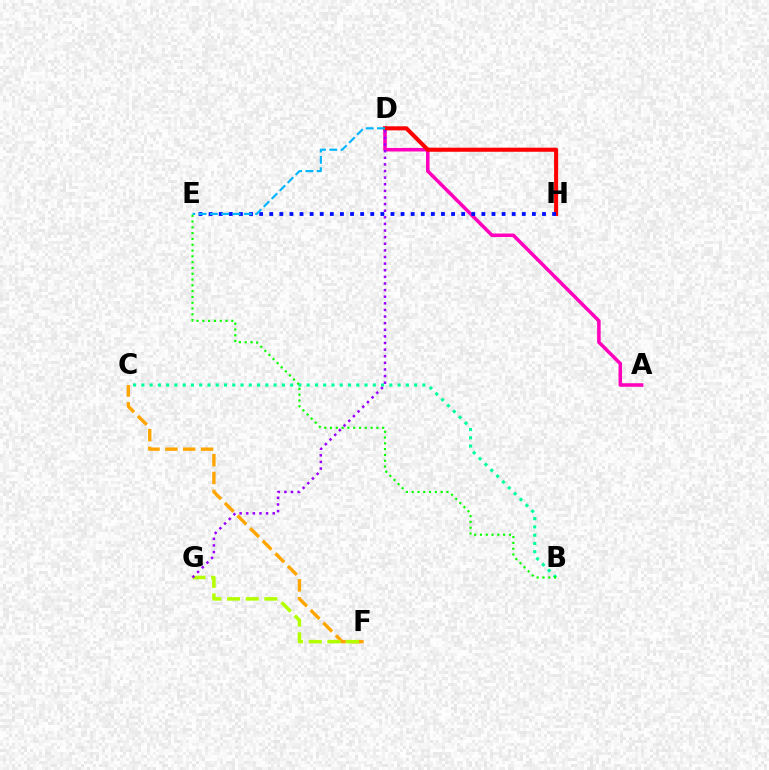{('C', 'F'): [{'color': '#ffa500', 'line_style': 'dashed', 'thickness': 2.42}], ('A', 'D'): [{'color': '#ff00bd', 'line_style': 'solid', 'thickness': 2.54}], ('D', 'H'): [{'color': '#ff0000', 'line_style': 'solid', 'thickness': 2.93}], ('E', 'H'): [{'color': '#0010ff', 'line_style': 'dotted', 'thickness': 2.74}], ('F', 'G'): [{'color': '#b3ff00', 'line_style': 'dashed', 'thickness': 2.53}], ('B', 'C'): [{'color': '#00ff9d', 'line_style': 'dotted', 'thickness': 2.25}], ('D', 'G'): [{'color': '#9b00ff', 'line_style': 'dotted', 'thickness': 1.8}], ('B', 'E'): [{'color': '#08ff00', 'line_style': 'dotted', 'thickness': 1.57}], ('D', 'E'): [{'color': '#00b5ff', 'line_style': 'dashed', 'thickness': 1.54}]}